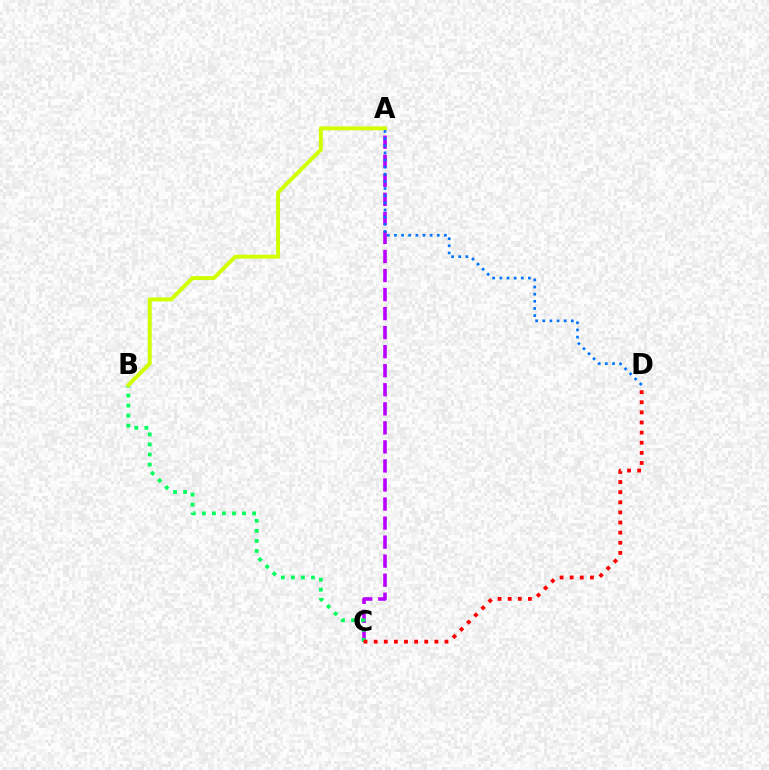{('A', 'C'): [{'color': '#b900ff', 'line_style': 'dashed', 'thickness': 2.59}], ('B', 'C'): [{'color': '#00ff5c', 'line_style': 'dotted', 'thickness': 2.73}], ('A', 'B'): [{'color': '#d1ff00', 'line_style': 'solid', 'thickness': 2.85}], ('A', 'D'): [{'color': '#0074ff', 'line_style': 'dotted', 'thickness': 1.94}], ('C', 'D'): [{'color': '#ff0000', 'line_style': 'dotted', 'thickness': 2.75}]}